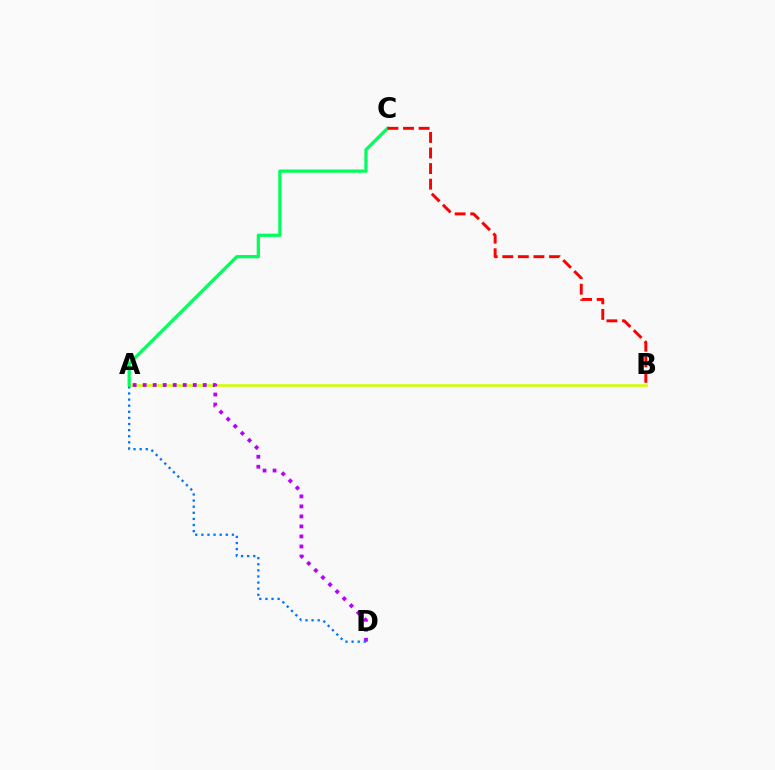{('A', 'B'): [{'color': '#d1ff00', 'line_style': 'solid', 'thickness': 1.86}], ('A', 'D'): [{'color': '#b900ff', 'line_style': 'dotted', 'thickness': 2.72}, {'color': '#0074ff', 'line_style': 'dotted', 'thickness': 1.66}], ('A', 'C'): [{'color': '#00ff5c', 'line_style': 'solid', 'thickness': 2.32}], ('B', 'C'): [{'color': '#ff0000', 'line_style': 'dashed', 'thickness': 2.12}]}